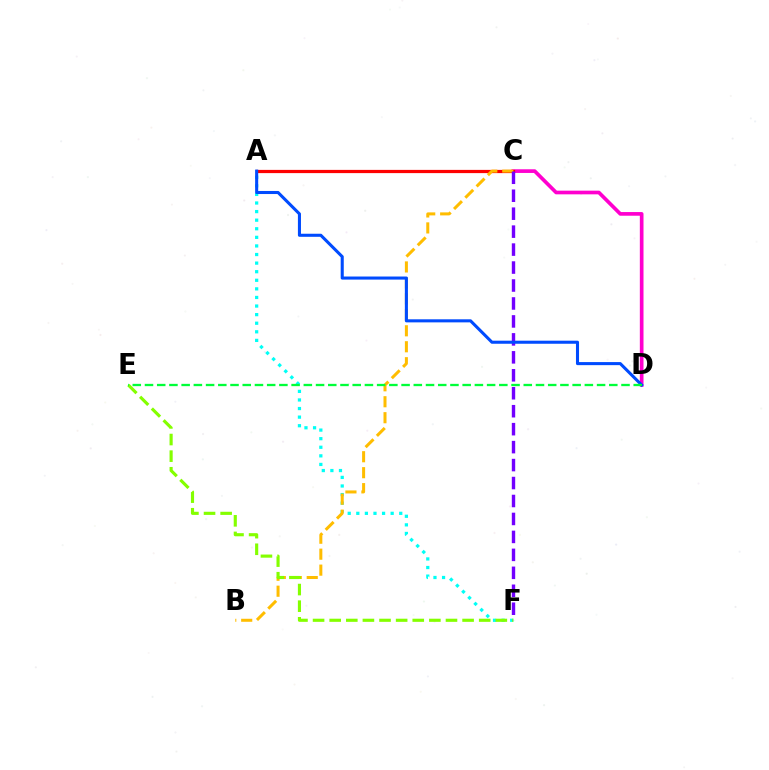{('A', 'F'): [{'color': '#00fff6', 'line_style': 'dotted', 'thickness': 2.33}], ('C', 'D'): [{'color': '#ff00cf', 'line_style': 'solid', 'thickness': 2.65}], ('A', 'C'): [{'color': '#ff0000', 'line_style': 'solid', 'thickness': 2.32}], ('B', 'C'): [{'color': '#ffbd00', 'line_style': 'dashed', 'thickness': 2.17}], ('E', 'F'): [{'color': '#84ff00', 'line_style': 'dashed', 'thickness': 2.26}], ('C', 'F'): [{'color': '#7200ff', 'line_style': 'dashed', 'thickness': 2.44}], ('A', 'D'): [{'color': '#004bff', 'line_style': 'solid', 'thickness': 2.21}], ('D', 'E'): [{'color': '#00ff39', 'line_style': 'dashed', 'thickness': 1.66}]}